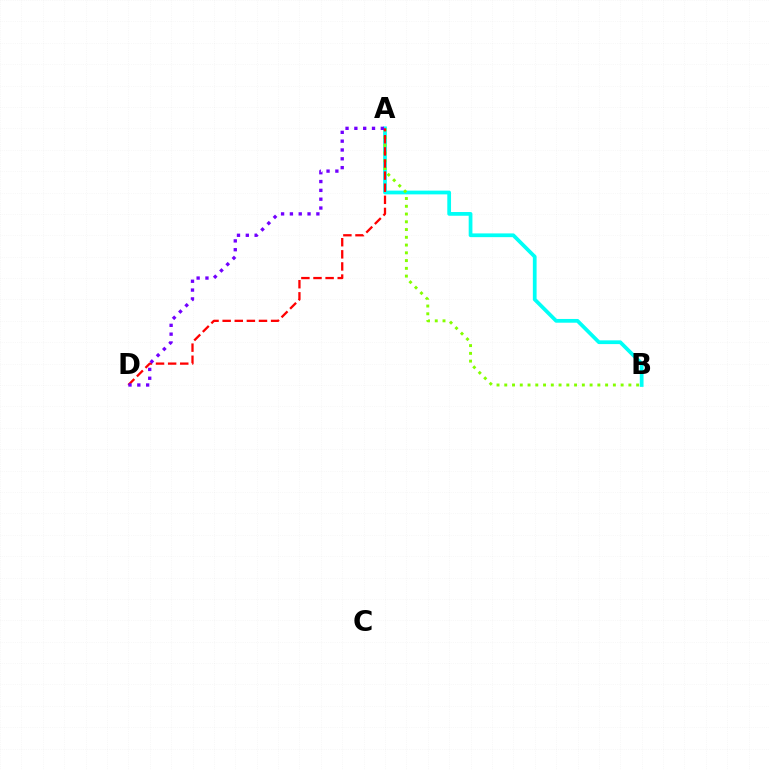{('A', 'B'): [{'color': '#00fff6', 'line_style': 'solid', 'thickness': 2.69}, {'color': '#84ff00', 'line_style': 'dotted', 'thickness': 2.11}], ('A', 'D'): [{'color': '#ff0000', 'line_style': 'dashed', 'thickness': 1.65}, {'color': '#7200ff', 'line_style': 'dotted', 'thickness': 2.4}]}